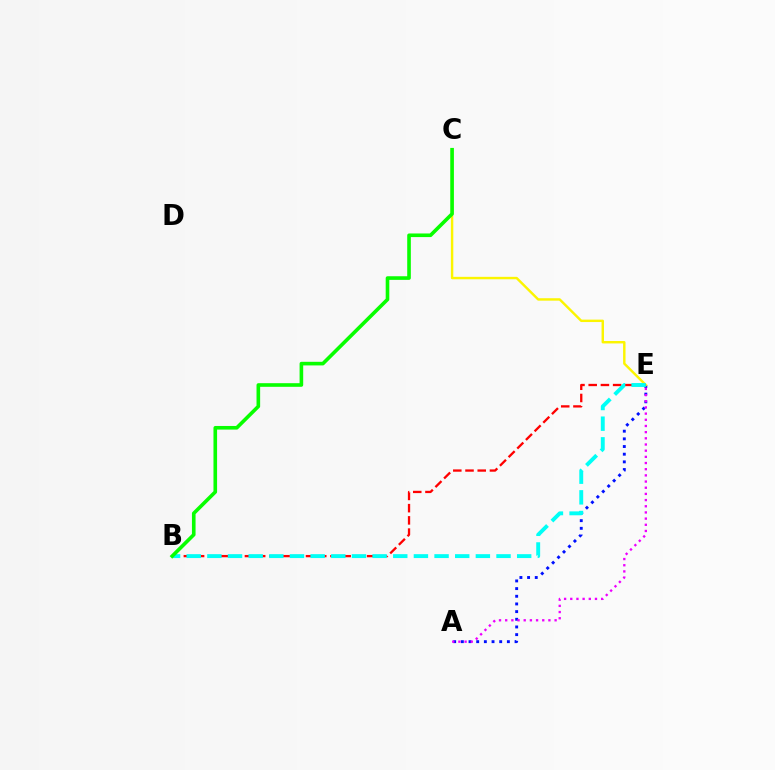{('A', 'E'): [{'color': '#0010ff', 'line_style': 'dotted', 'thickness': 2.08}, {'color': '#ee00ff', 'line_style': 'dotted', 'thickness': 1.68}], ('C', 'E'): [{'color': '#fcf500', 'line_style': 'solid', 'thickness': 1.75}], ('B', 'E'): [{'color': '#ff0000', 'line_style': 'dashed', 'thickness': 1.66}, {'color': '#00fff6', 'line_style': 'dashed', 'thickness': 2.81}], ('B', 'C'): [{'color': '#08ff00', 'line_style': 'solid', 'thickness': 2.61}]}